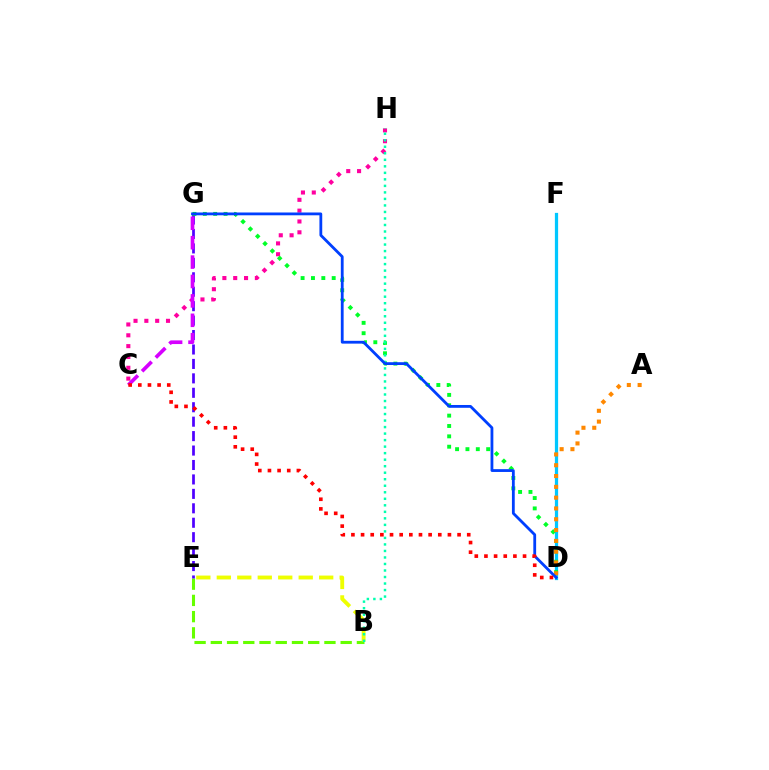{('C', 'H'): [{'color': '#ff00a0', 'line_style': 'dotted', 'thickness': 2.94}], ('B', 'E'): [{'color': '#66ff00', 'line_style': 'dashed', 'thickness': 2.21}, {'color': '#eeff00', 'line_style': 'dashed', 'thickness': 2.78}], ('D', 'F'): [{'color': '#00c7ff', 'line_style': 'solid', 'thickness': 2.33}], ('E', 'G'): [{'color': '#4f00ff', 'line_style': 'dashed', 'thickness': 1.96}], ('D', 'G'): [{'color': '#00ff27', 'line_style': 'dotted', 'thickness': 2.82}, {'color': '#003fff', 'line_style': 'solid', 'thickness': 2.02}], ('B', 'H'): [{'color': '#00ffaf', 'line_style': 'dotted', 'thickness': 1.77}], ('A', 'D'): [{'color': '#ff8800', 'line_style': 'dotted', 'thickness': 2.94}], ('C', 'G'): [{'color': '#d600ff', 'line_style': 'dashed', 'thickness': 2.64}], ('C', 'D'): [{'color': '#ff0000', 'line_style': 'dotted', 'thickness': 2.62}]}